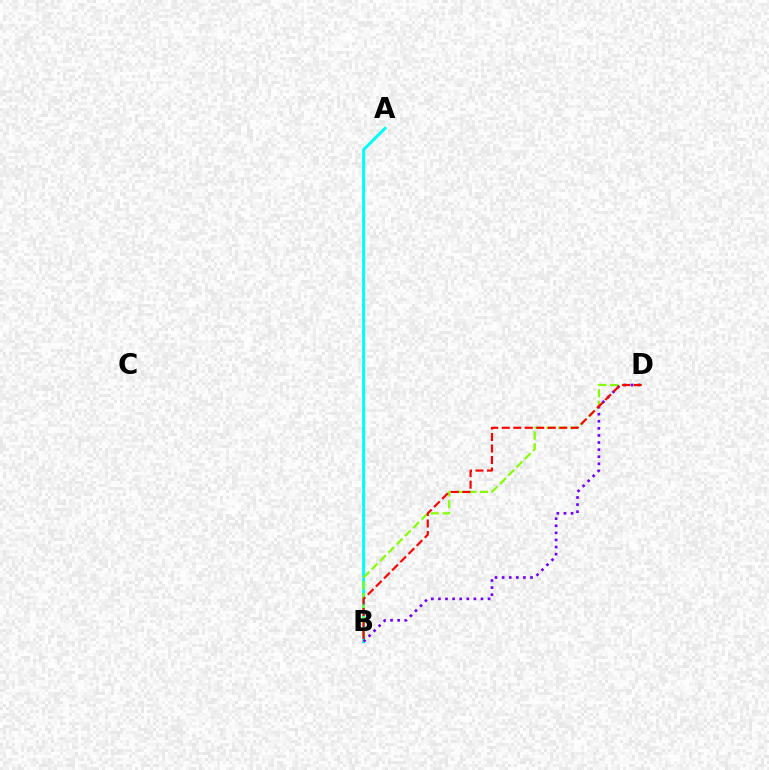{('A', 'B'): [{'color': '#00fff6', 'line_style': 'solid', 'thickness': 2.16}], ('B', 'D'): [{'color': '#84ff00', 'line_style': 'dashed', 'thickness': 1.59}, {'color': '#7200ff', 'line_style': 'dotted', 'thickness': 1.93}, {'color': '#ff0000', 'line_style': 'dashed', 'thickness': 1.56}]}